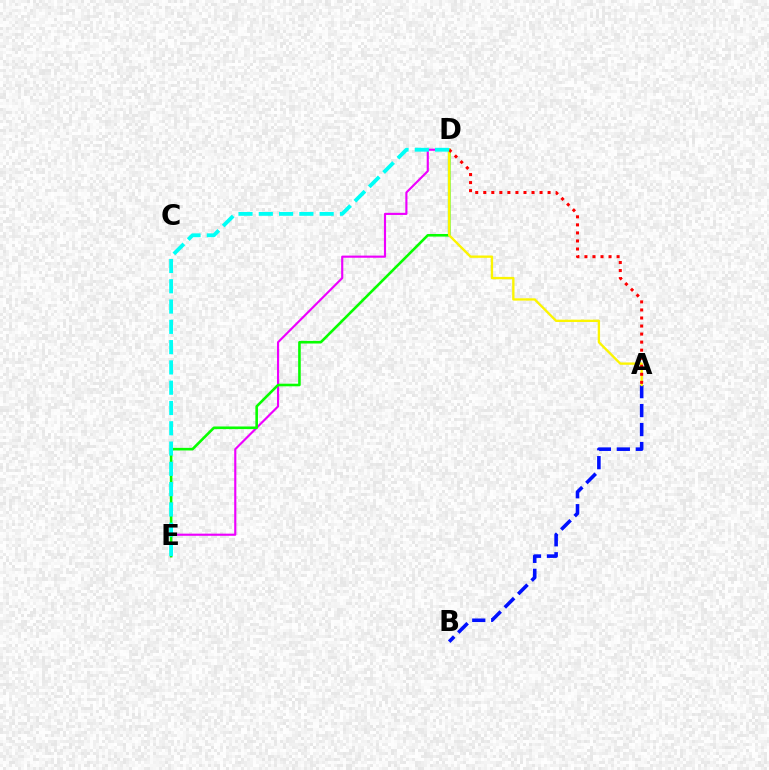{('A', 'B'): [{'color': '#0010ff', 'line_style': 'dashed', 'thickness': 2.58}], ('D', 'E'): [{'color': '#ee00ff', 'line_style': 'solid', 'thickness': 1.54}, {'color': '#08ff00', 'line_style': 'solid', 'thickness': 1.87}, {'color': '#00fff6', 'line_style': 'dashed', 'thickness': 2.76}], ('A', 'D'): [{'color': '#fcf500', 'line_style': 'solid', 'thickness': 1.69}, {'color': '#ff0000', 'line_style': 'dotted', 'thickness': 2.18}]}